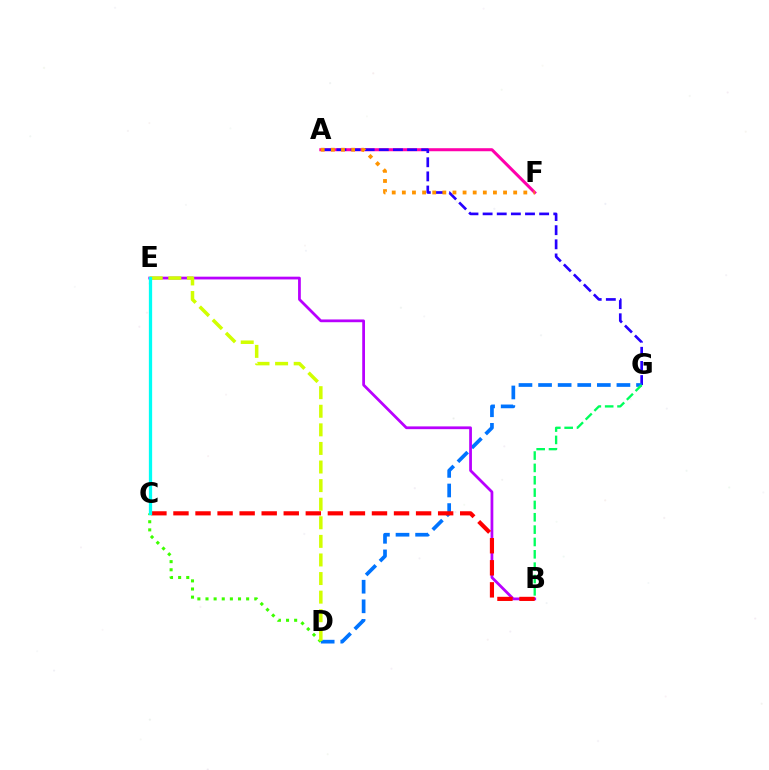{('A', 'F'): [{'color': '#ff00ac', 'line_style': 'solid', 'thickness': 2.18}, {'color': '#ff9400', 'line_style': 'dotted', 'thickness': 2.75}], ('A', 'G'): [{'color': '#2500ff', 'line_style': 'dashed', 'thickness': 1.92}], ('D', 'G'): [{'color': '#0074ff', 'line_style': 'dashed', 'thickness': 2.66}], ('C', 'D'): [{'color': '#3dff00', 'line_style': 'dotted', 'thickness': 2.21}], ('B', 'E'): [{'color': '#b900ff', 'line_style': 'solid', 'thickness': 1.99}], ('B', 'C'): [{'color': '#ff0000', 'line_style': 'dashed', 'thickness': 3.0}], ('D', 'E'): [{'color': '#d1ff00', 'line_style': 'dashed', 'thickness': 2.53}], ('B', 'G'): [{'color': '#00ff5c', 'line_style': 'dashed', 'thickness': 1.68}], ('C', 'E'): [{'color': '#00fff6', 'line_style': 'solid', 'thickness': 2.35}]}